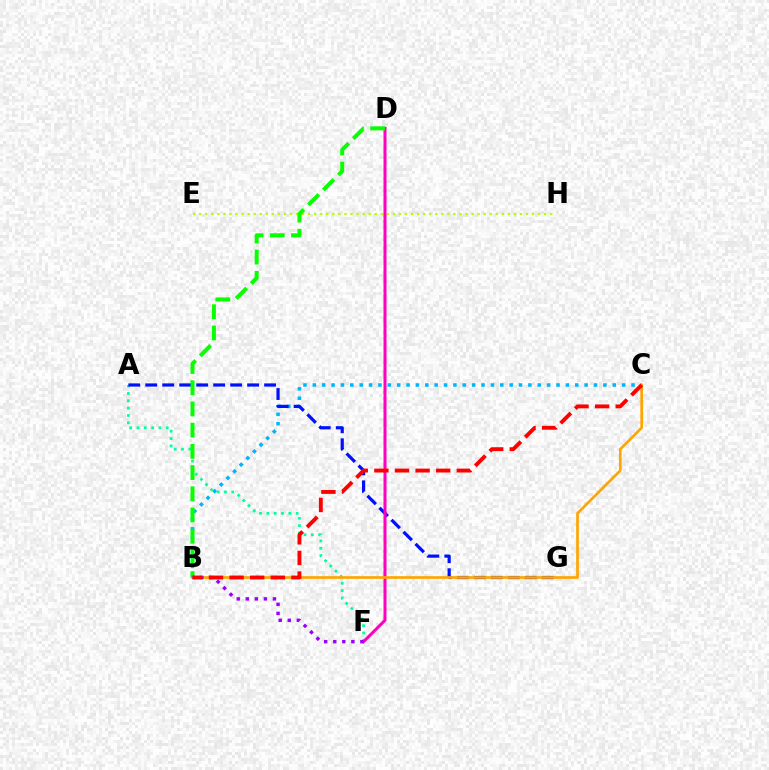{('E', 'H'): [{'color': '#b3ff00', 'line_style': 'dotted', 'thickness': 1.64}], ('B', 'C'): [{'color': '#00b5ff', 'line_style': 'dotted', 'thickness': 2.55}, {'color': '#ffa500', 'line_style': 'solid', 'thickness': 1.93}, {'color': '#ff0000', 'line_style': 'dashed', 'thickness': 2.8}], ('A', 'F'): [{'color': '#00ff9d', 'line_style': 'dotted', 'thickness': 1.99}], ('A', 'G'): [{'color': '#0010ff', 'line_style': 'dashed', 'thickness': 2.31}], ('D', 'F'): [{'color': '#ff00bd', 'line_style': 'solid', 'thickness': 2.17}], ('B', 'D'): [{'color': '#08ff00', 'line_style': 'dashed', 'thickness': 2.88}], ('B', 'F'): [{'color': '#9b00ff', 'line_style': 'dotted', 'thickness': 2.46}]}